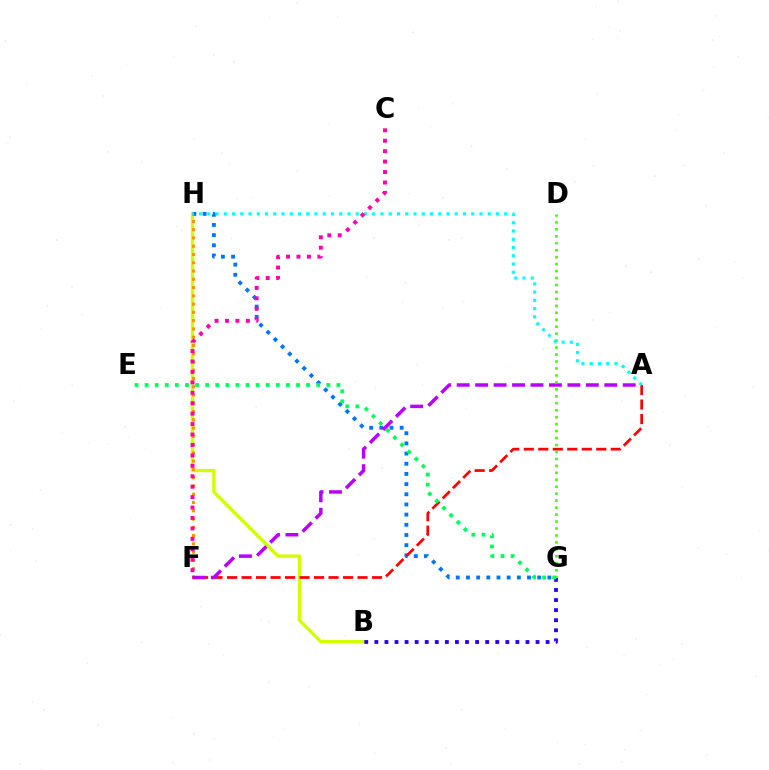{('B', 'H'): [{'color': '#d1ff00', 'line_style': 'solid', 'thickness': 2.4}], ('G', 'H'): [{'color': '#0074ff', 'line_style': 'dotted', 'thickness': 2.76}], ('F', 'H'): [{'color': '#ff9400', 'line_style': 'dotted', 'thickness': 2.25}], ('A', 'F'): [{'color': '#ff0000', 'line_style': 'dashed', 'thickness': 1.97}, {'color': '#b900ff', 'line_style': 'dashed', 'thickness': 2.51}], ('D', 'G'): [{'color': '#3dff00', 'line_style': 'dotted', 'thickness': 1.89}], ('B', 'G'): [{'color': '#2500ff', 'line_style': 'dotted', 'thickness': 2.74}], ('E', 'G'): [{'color': '#00ff5c', 'line_style': 'dotted', 'thickness': 2.74}], ('A', 'H'): [{'color': '#00fff6', 'line_style': 'dotted', 'thickness': 2.24}], ('C', 'F'): [{'color': '#ff00ac', 'line_style': 'dotted', 'thickness': 2.84}]}